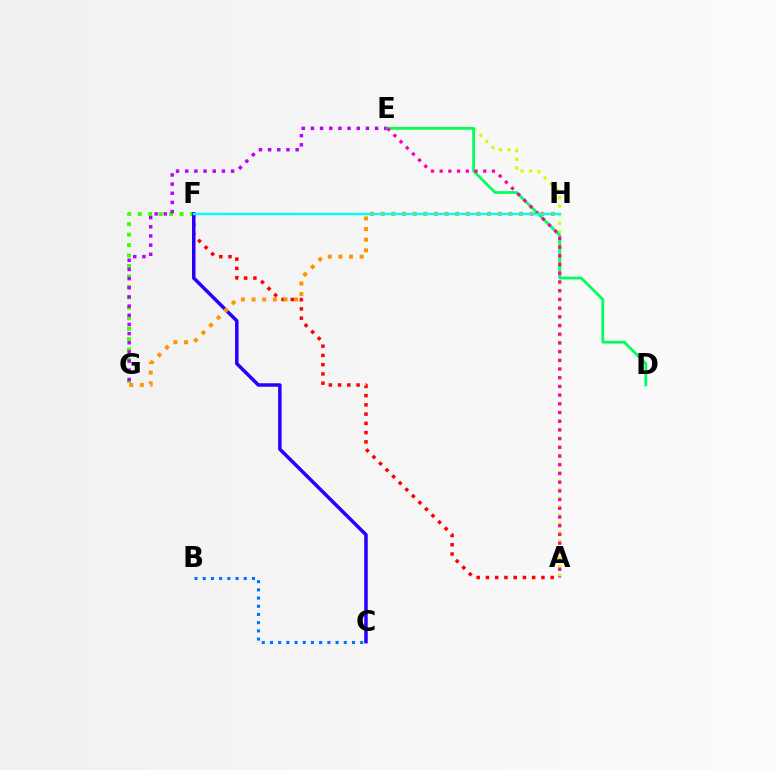{('F', 'G'): [{'color': '#3dff00', 'line_style': 'dotted', 'thickness': 2.84}], ('E', 'G'): [{'color': '#b900ff', 'line_style': 'dotted', 'thickness': 2.49}], ('A', 'F'): [{'color': '#ff0000', 'line_style': 'dotted', 'thickness': 2.51}], ('A', 'E'): [{'color': '#d1ff00', 'line_style': 'dotted', 'thickness': 2.33}, {'color': '#ff00ac', 'line_style': 'dotted', 'thickness': 2.37}], ('C', 'F'): [{'color': '#2500ff', 'line_style': 'solid', 'thickness': 2.51}], ('D', 'E'): [{'color': '#00ff5c', 'line_style': 'solid', 'thickness': 1.99}], ('G', 'H'): [{'color': '#ff9400', 'line_style': 'dotted', 'thickness': 2.89}], ('F', 'H'): [{'color': '#00fff6', 'line_style': 'solid', 'thickness': 1.72}], ('B', 'C'): [{'color': '#0074ff', 'line_style': 'dotted', 'thickness': 2.23}]}